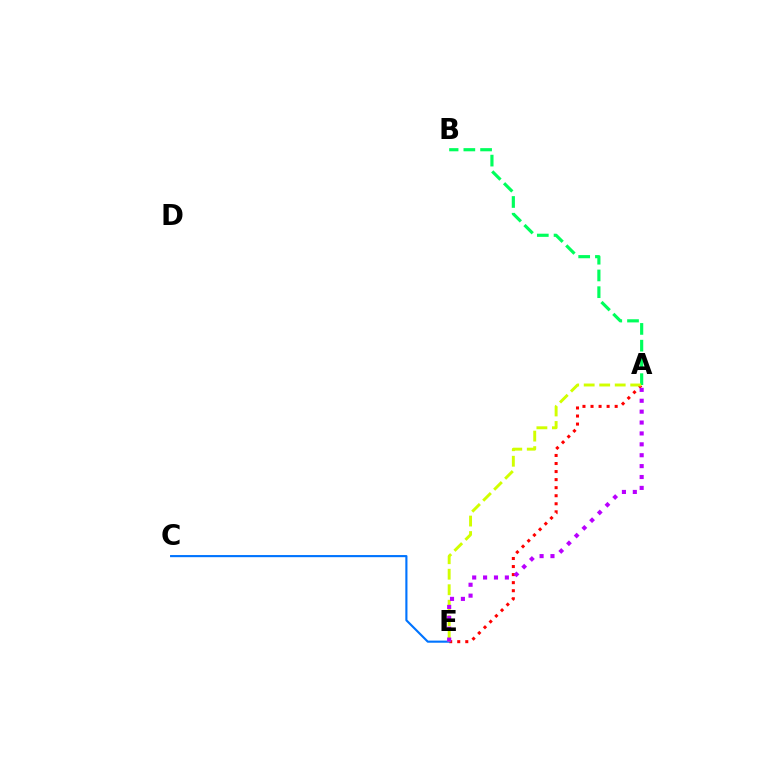{('A', 'E'): [{'color': '#ff0000', 'line_style': 'dotted', 'thickness': 2.19}, {'color': '#d1ff00', 'line_style': 'dashed', 'thickness': 2.11}, {'color': '#b900ff', 'line_style': 'dotted', 'thickness': 2.96}], ('A', 'B'): [{'color': '#00ff5c', 'line_style': 'dashed', 'thickness': 2.27}], ('C', 'E'): [{'color': '#0074ff', 'line_style': 'solid', 'thickness': 1.53}]}